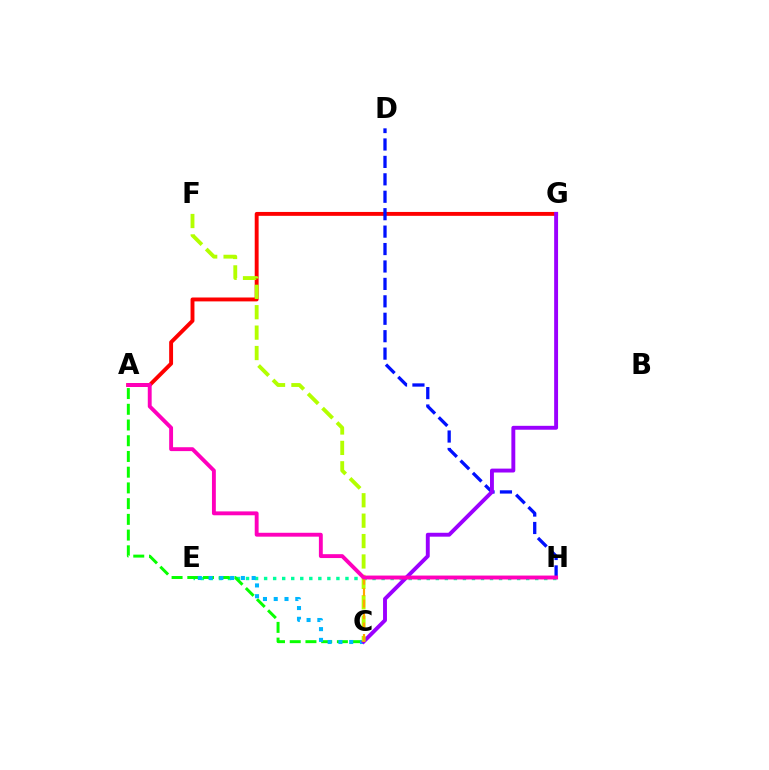{('E', 'H'): [{'color': '#00ff9d', 'line_style': 'dotted', 'thickness': 2.46}], ('A', 'G'): [{'color': '#ff0000', 'line_style': 'solid', 'thickness': 2.81}], ('A', 'C'): [{'color': '#08ff00', 'line_style': 'dashed', 'thickness': 2.14}], ('C', 'E'): [{'color': '#00b5ff', 'line_style': 'dotted', 'thickness': 2.93}], ('D', 'H'): [{'color': '#0010ff', 'line_style': 'dashed', 'thickness': 2.37}], ('C', 'G'): [{'color': '#9b00ff', 'line_style': 'solid', 'thickness': 2.81}], ('C', 'F'): [{'color': '#b3ff00', 'line_style': 'dashed', 'thickness': 2.77}], ('C', 'H'): [{'color': '#ffa500', 'line_style': 'dashed', 'thickness': 1.56}], ('A', 'H'): [{'color': '#ff00bd', 'line_style': 'solid', 'thickness': 2.79}]}